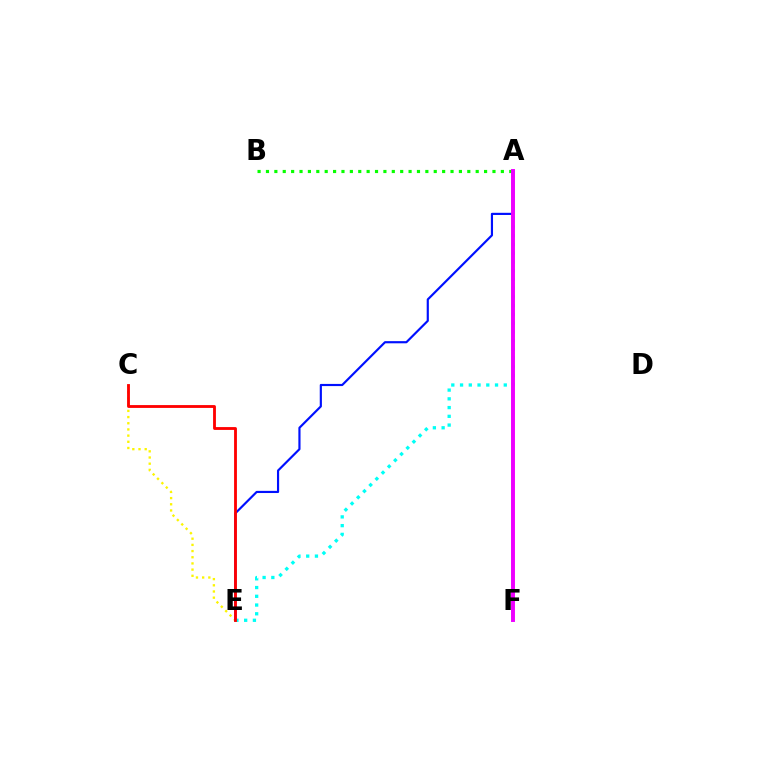{('C', 'E'): [{'color': '#fcf500', 'line_style': 'dotted', 'thickness': 1.68}, {'color': '#ff0000', 'line_style': 'solid', 'thickness': 2.04}], ('A', 'B'): [{'color': '#08ff00', 'line_style': 'dotted', 'thickness': 2.28}], ('A', 'E'): [{'color': '#0010ff', 'line_style': 'solid', 'thickness': 1.56}, {'color': '#00fff6', 'line_style': 'dotted', 'thickness': 2.38}], ('A', 'F'): [{'color': '#ee00ff', 'line_style': 'solid', 'thickness': 2.83}]}